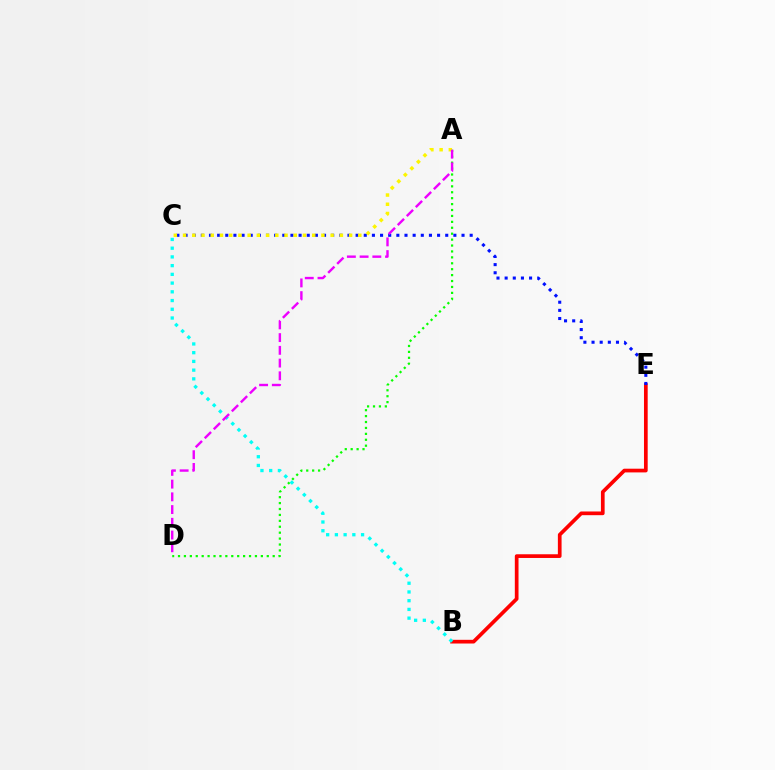{('B', 'E'): [{'color': '#ff0000', 'line_style': 'solid', 'thickness': 2.67}], ('A', 'D'): [{'color': '#08ff00', 'line_style': 'dotted', 'thickness': 1.61}, {'color': '#ee00ff', 'line_style': 'dashed', 'thickness': 1.73}], ('C', 'E'): [{'color': '#0010ff', 'line_style': 'dotted', 'thickness': 2.21}], ('A', 'C'): [{'color': '#fcf500', 'line_style': 'dotted', 'thickness': 2.51}], ('B', 'C'): [{'color': '#00fff6', 'line_style': 'dotted', 'thickness': 2.37}]}